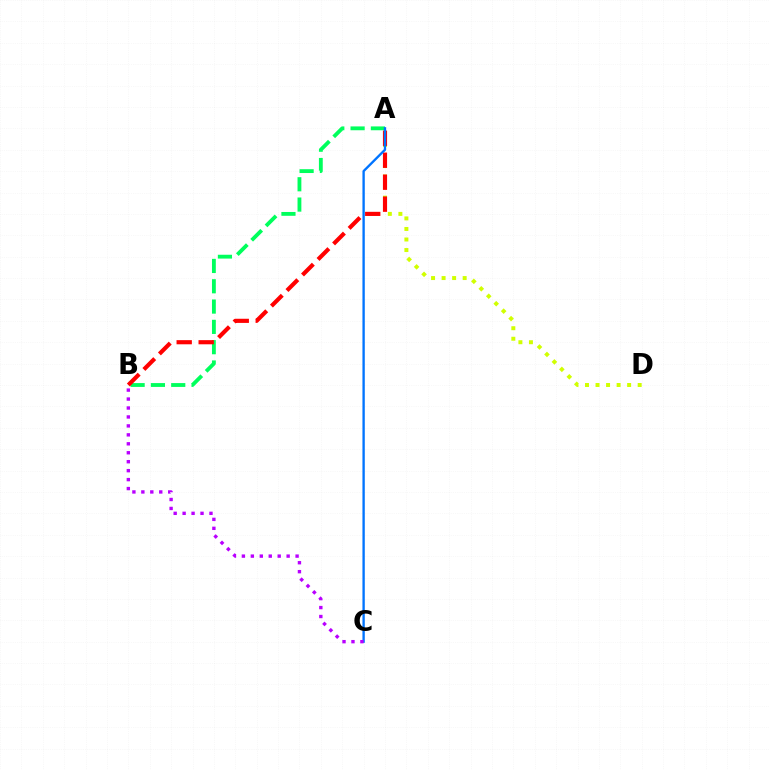{('A', 'D'): [{'color': '#d1ff00', 'line_style': 'dotted', 'thickness': 2.86}], ('A', 'B'): [{'color': '#00ff5c', 'line_style': 'dashed', 'thickness': 2.76}, {'color': '#ff0000', 'line_style': 'dashed', 'thickness': 2.98}], ('A', 'C'): [{'color': '#0074ff', 'line_style': 'solid', 'thickness': 1.69}], ('B', 'C'): [{'color': '#b900ff', 'line_style': 'dotted', 'thickness': 2.43}]}